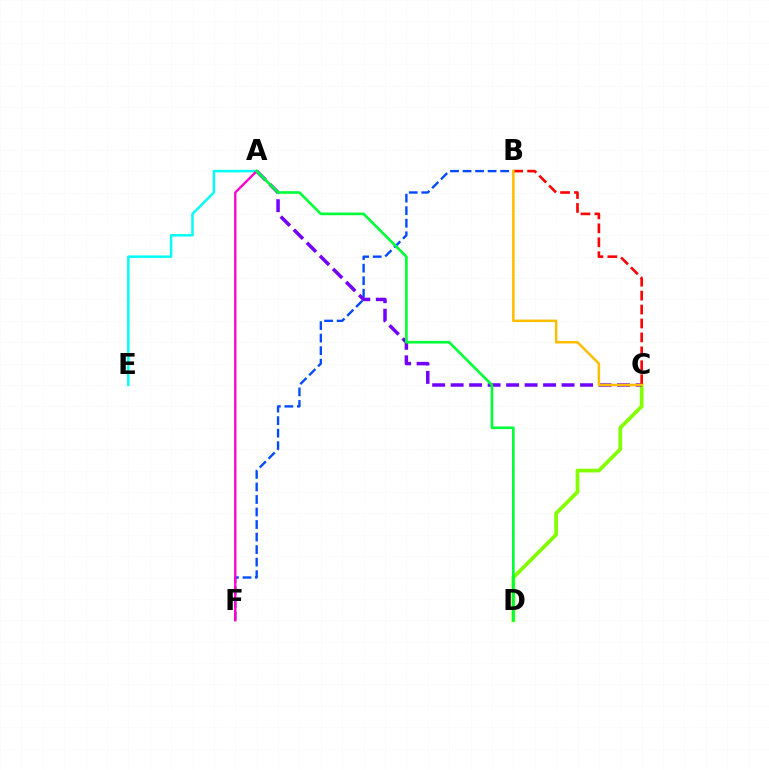{('B', 'F'): [{'color': '#004bff', 'line_style': 'dashed', 'thickness': 1.7}], ('A', 'E'): [{'color': '#00fff6', 'line_style': 'solid', 'thickness': 1.78}], ('C', 'D'): [{'color': '#84ff00', 'line_style': 'solid', 'thickness': 2.7}], ('A', 'C'): [{'color': '#7200ff', 'line_style': 'dashed', 'thickness': 2.51}], ('B', 'C'): [{'color': '#ff0000', 'line_style': 'dashed', 'thickness': 1.89}, {'color': '#ffbd00', 'line_style': 'solid', 'thickness': 1.81}], ('A', 'F'): [{'color': '#ff00cf', 'line_style': 'solid', 'thickness': 1.69}], ('A', 'D'): [{'color': '#00ff39', 'line_style': 'solid', 'thickness': 1.91}]}